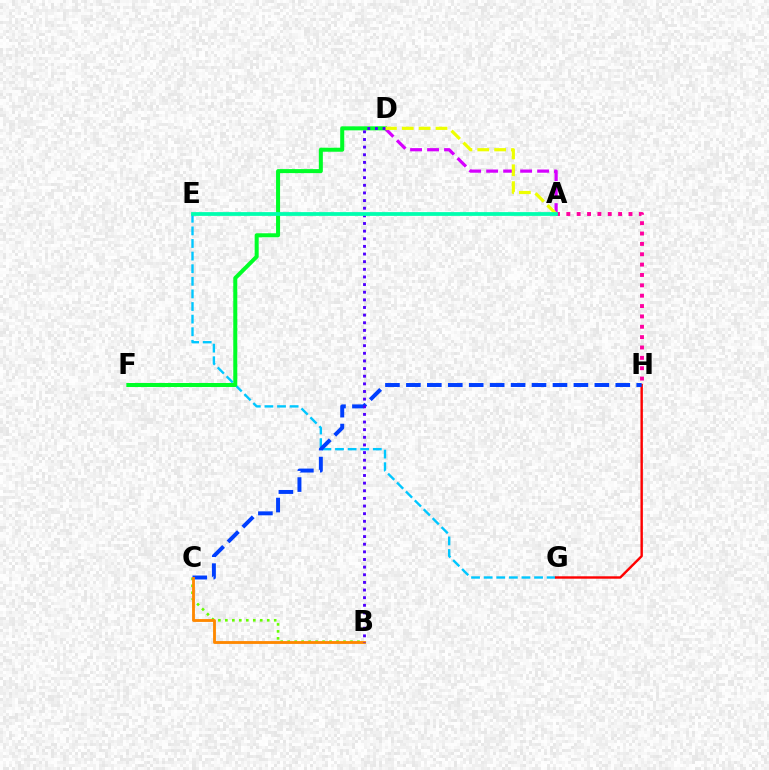{('E', 'G'): [{'color': '#00c7ff', 'line_style': 'dashed', 'thickness': 1.71}], ('A', 'D'): [{'color': '#d600ff', 'line_style': 'dashed', 'thickness': 2.31}, {'color': '#eeff00', 'line_style': 'dashed', 'thickness': 2.29}], ('G', 'H'): [{'color': '#ff0000', 'line_style': 'solid', 'thickness': 1.74}], ('A', 'H'): [{'color': '#ff00a0', 'line_style': 'dotted', 'thickness': 2.81}], ('D', 'F'): [{'color': '#00ff27', 'line_style': 'solid', 'thickness': 2.89}], ('B', 'C'): [{'color': '#66ff00', 'line_style': 'dotted', 'thickness': 1.9}, {'color': '#ff8800', 'line_style': 'solid', 'thickness': 2.04}], ('C', 'H'): [{'color': '#003fff', 'line_style': 'dashed', 'thickness': 2.84}], ('B', 'D'): [{'color': '#4f00ff', 'line_style': 'dotted', 'thickness': 2.07}], ('A', 'E'): [{'color': '#00ffaf', 'line_style': 'solid', 'thickness': 2.71}]}